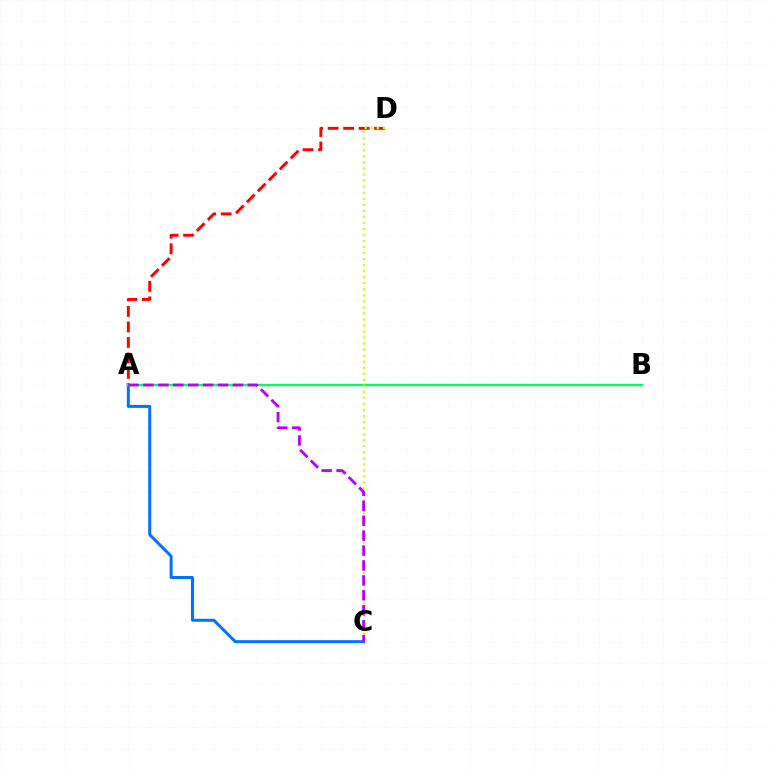{('A', 'C'): [{'color': '#0074ff', 'line_style': 'solid', 'thickness': 2.16}, {'color': '#b900ff', 'line_style': 'dashed', 'thickness': 2.03}], ('A', 'D'): [{'color': '#ff0000', 'line_style': 'dashed', 'thickness': 2.1}], ('A', 'B'): [{'color': '#00ff5c', 'line_style': 'solid', 'thickness': 1.71}], ('C', 'D'): [{'color': '#d1ff00', 'line_style': 'dotted', 'thickness': 1.64}]}